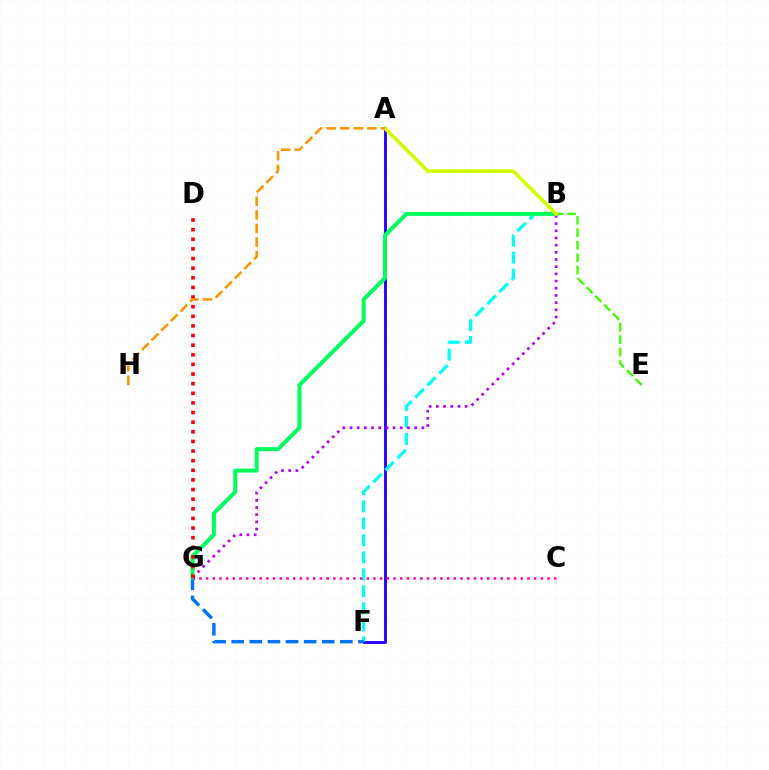{('A', 'F'): [{'color': '#2500ff', 'line_style': 'solid', 'thickness': 2.06}], ('B', 'E'): [{'color': '#3dff00', 'line_style': 'dashed', 'thickness': 1.69}], ('B', 'F'): [{'color': '#00fff6', 'line_style': 'dashed', 'thickness': 2.31}], ('F', 'G'): [{'color': '#0074ff', 'line_style': 'dashed', 'thickness': 2.46}], ('B', 'G'): [{'color': '#00ff5c', 'line_style': 'solid', 'thickness': 2.87}, {'color': '#b900ff', 'line_style': 'dotted', 'thickness': 1.95}], ('D', 'G'): [{'color': '#ff0000', 'line_style': 'dotted', 'thickness': 2.62}], ('A', 'B'): [{'color': '#d1ff00', 'line_style': 'solid', 'thickness': 2.61}], ('A', 'H'): [{'color': '#ff9400', 'line_style': 'dashed', 'thickness': 1.85}], ('C', 'G'): [{'color': '#ff00ac', 'line_style': 'dotted', 'thickness': 1.82}]}